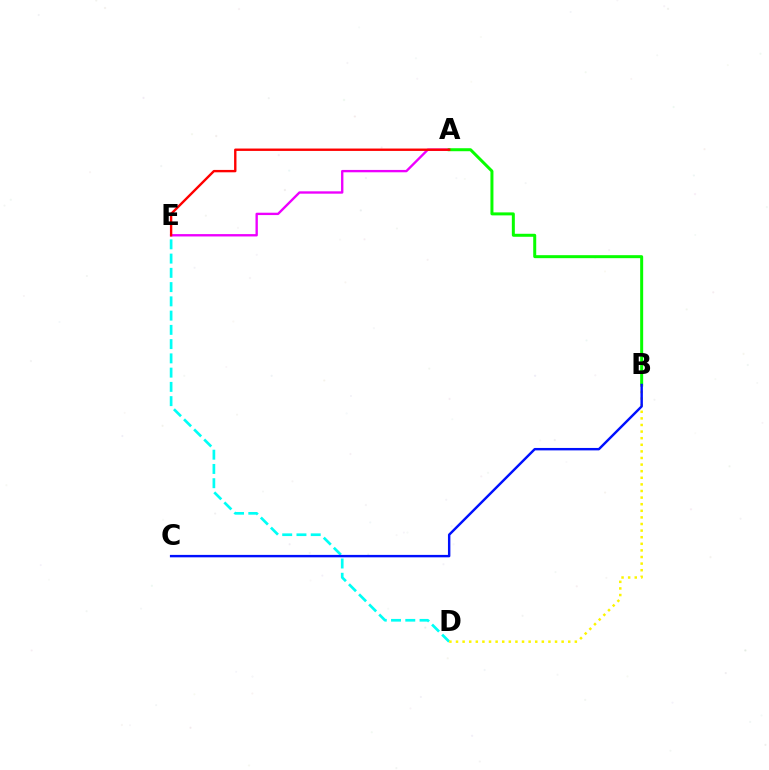{('D', 'E'): [{'color': '#00fff6', 'line_style': 'dashed', 'thickness': 1.94}], ('A', 'E'): [{'color': '#ee00ff', 'line_style': 'solid', 'thickness': 1.7}, {'color': '#ff0000', 'line_style': 'solid', 'thickness': 1.71}], ('A', 'B'): [{'color': '#08ff00', 'line_style': 'solid', 'thickness': 2.16}], ('B', 'D'): [{'color': '#fcf500', 'line_style': 'dotted', 'thickness': 1.79}], ('B', 'C'): [{'color': '#0010ff', 'line_style': 'solid', 'thickness': 1.75}]}